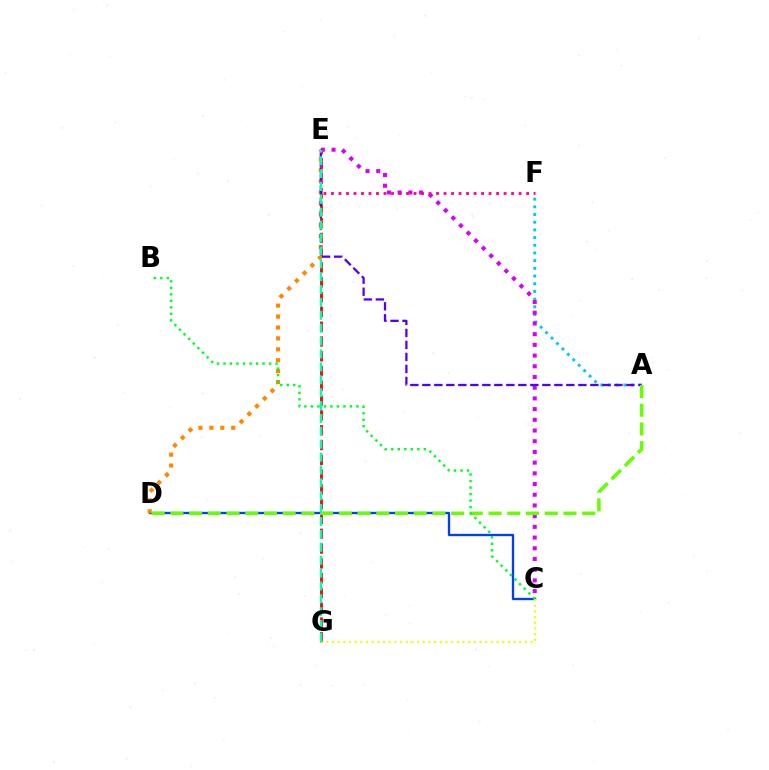{('C', 'D'): [{'color': '#003fff', 'line_style': 'solid', 'thickness': 1.66}], ('A', 'F'): [{'color': '#00c7ff', 'line_style': 'dotted', 'thickness': 2.09}], ('E', 'G'): [{'color': '#ff0000', 'line_style': 'dashed', 'thickness': 2.01}, {'color': '#00ffaf', 'line_style': 'dashed', 'thickness': 1.75}], ('D', 'E'): [{'color': '#ff8800', 'line_style': 'dotted', 'thickness': 2.97}], ('C', 'E'): [{'color': '#d600ff', 'line_style': 'dotted', 'thickness': 2.91}], ('A', 'E'): [{'color': '#4f00ff', 'line_style': 'dashed', 'thickness': 1.63}], ('C', 'G'): [{'color': '#eeff00', 'line_style': 'dotted', 'thickness': 1.54}], ('E', 'F'): [{'color': '#ff00a0', 'line_style': 'dotted', 'thickness': 2.04}], ('A', 'D'): [{'color': '#66ff00', 'line_style': 'dashed', 'thickness': 2.54}], ('B', 'C'): [{'color': '#00ff27', 'line_style': 'dotted', 'thickness': 1.77}]}